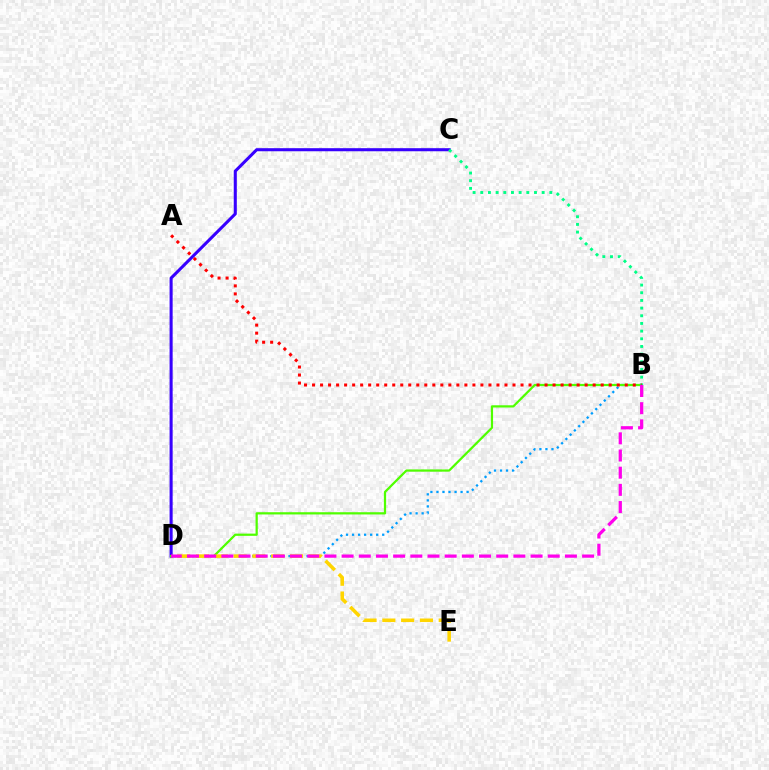{('B', 'D'): [{'color': '#009eff', 'line_style': 'dotted', 'thickness': 1.64}, {'color': '#4fff00', 'line_style': 'solid', 'thickness': 1.61}, {'color': '#ff00ed', 'line_style': 'dashed', 'thickness': 2.33}], ('C', 'D'): [{'color': '#3700ff', 'line_style': 'solid', 'thickness': 2.21}], ('D', 'E'): [{'color': '#ffd500', 'line_style': 'dashed', 'thickness': 2.55}], ('B', 'C'): [{'color': '#00ff86', 'line_style': 'dotted', 'thickness': 2.09}], ('A', 'B'): [{'color': '#ff0000', 'line_style': 'dotted', 'thickness': 2.18}]}